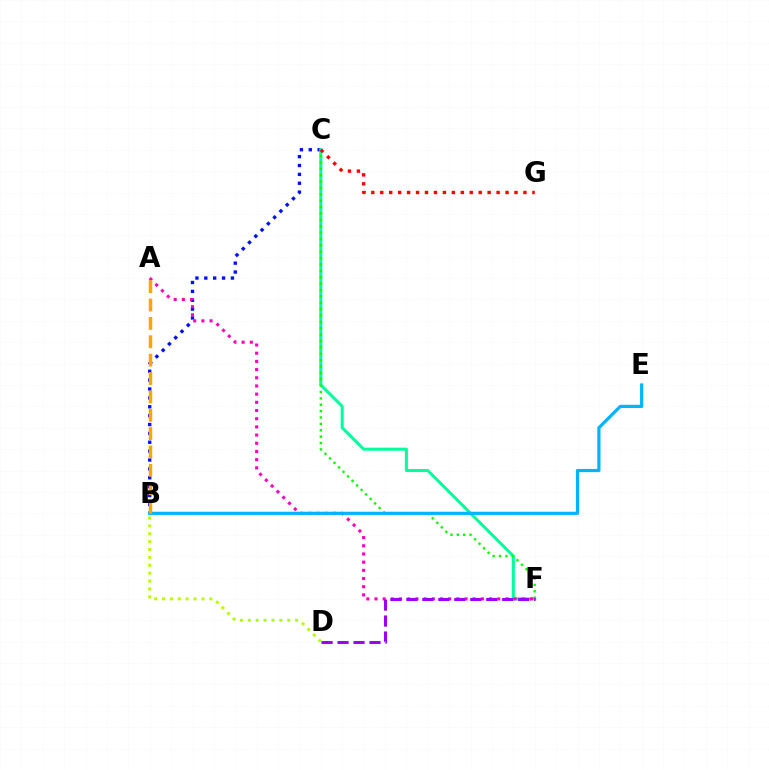{('B', 'C'): [{'color': '#0010ff', 'line_style': 'dotted', 'thickness': 2.41}], ('C', 'F'): [{'color': '#00ff9d', 'line_style': 'solid', 'thickness': 2.18}, {'color': '#08ff00', 'line_style': 'dotted', 'thickness': 1.73}], ('B', 'D'): [{'color': '#b3ff00', 'line_style': 'dotted', 'thickness': 2.14}], ('A', 'F'): [{'color': '#ff00bd', 'line_style': 'dotted', 'thickness': 2.22}], ('C', 'G'): [{'color': '#ff0000', 'line_style': 'dotted', 'thickness': 2.43}], ('B', 'E'): [{'color': '#00b5ff', 'line_style': 'solid', 'thickness': 2.3}], ('D', 'F'): [{'color': '#9b00ff', 'line_style': 'dashed', 'thickness': 2.17}], ('A', 'B'): [{'color': '#ffa500', 'line_style': 'dashed', 'thickness': 2.5}]}